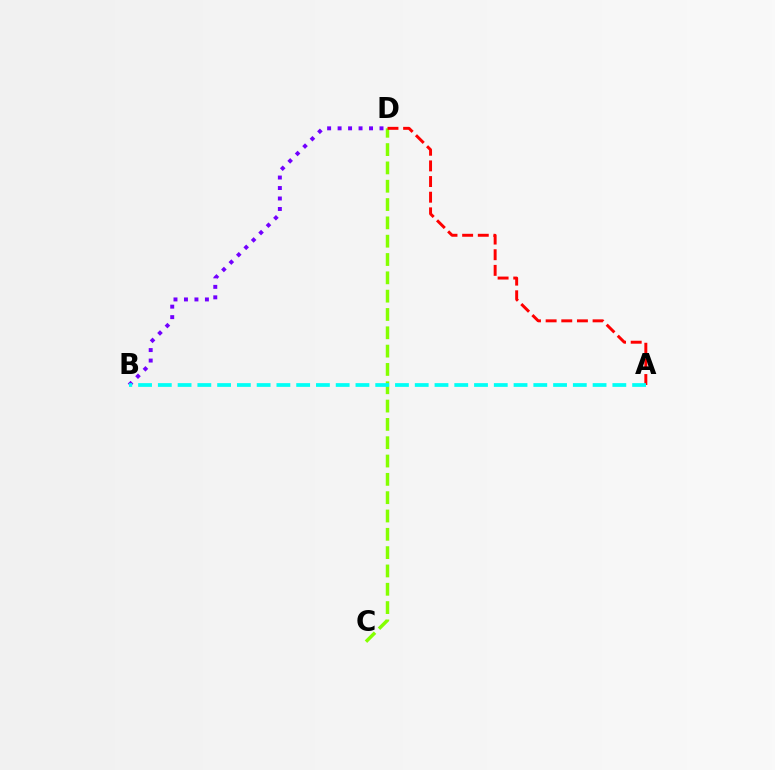{('B', 'D'): [{'color': '#7200ff', 'line_style': 'dotted', 'thickness': 2.85}], ('C', 'D'): [{'color': '#84ff00', 'line_style': 'dashed', 'thickness': 2.49}], ('A', 'D'): [{'color': '#ff0000', 'line_style': 'dashed', 'thickness': 2.13}], ('A', 'B'): [{'color': '#00fff6', 'line_style': 'dashed', 'thickness': 2.68}]}